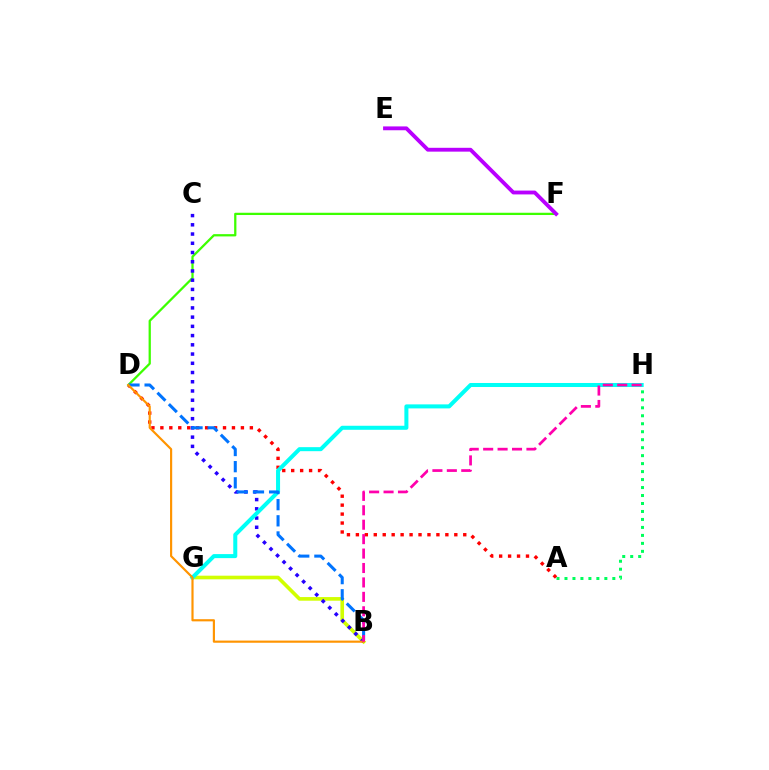{('A', 'D'): [{'color': '#ff0000', 'line_style': 'dotted', 'thickness': 2.43}], ('D', 'F'): [{'color': '#3dff00', 'line_style': 'solid', 'thickness': 1.63}], ('B', 'G'): [{'color': '#d1ff00', 'line_style': 'solid', 'thickness': 2.62}], ('B', 'C'): [{'color': '#2500ff', 'line_style': 'dotted', 'thickness': 2.51}], ('G', 'H'): [{'color': '#00fff6', 'line_style': 'solid', 'thickness': 2.9}], ('E', 'F'): [{'color': '#b900ff', 'line_style': 'solid', 'thickness': 2.76}], ('B', 'D'): [{'color': '#0074ff', 'line_style': 'dashed', 'thickness': 2.19}, {'color': '#ff9400', 'line_style': 'solid', 'thickness': 1.56}], ('A', 'H'): [{'color': '#00ff5c', 'line_style': 'dotted', 'thickness': 2.17}], ('B', 'H'): [{'color': '#ff00ac', 'line_style': 'dashed', 'thickness': 1.96}]}